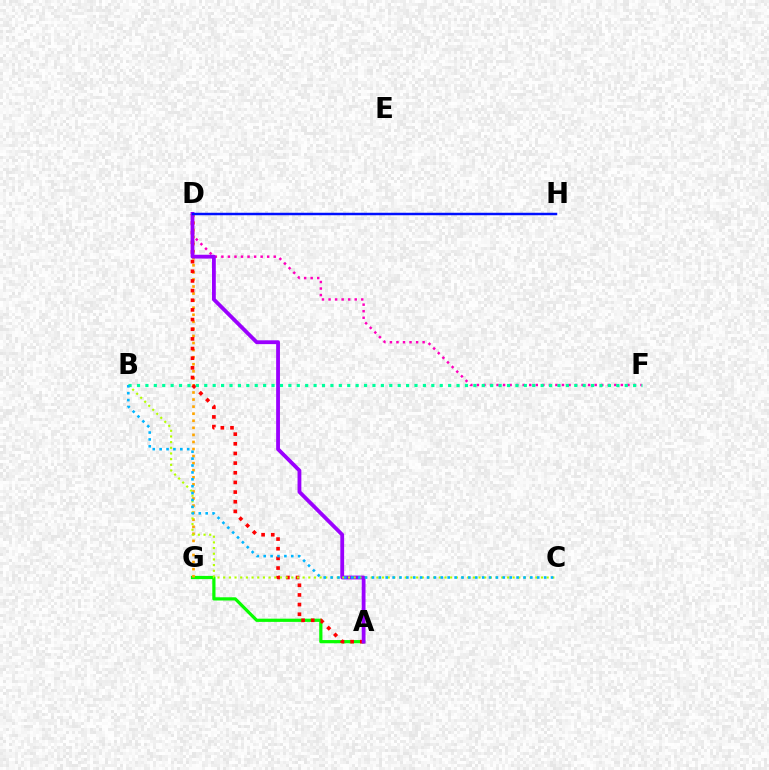{('A', 'G'): [{'color': '#08ff00', 'line_style': 'solid', 'thickness': 2.31}], ('D', 'G'): [{'color': '#ffa500', 'line_style': 'dotted', 'thickness': 1.92}], ('A', 'D'): [{'color': '#ff0000', 'line_style': 'dotted', 'thickness': 2.62}, {'color': '#9b00ff', 'line_style': 'solid', 'thickness': 2.74}], ('D', 'F'): [{'color': '#ff00bd', 'line_style': 'dotted', 'thickness': 1.78}], ('B', 'C'): [{'color': '#b3ff00', 'line_style': 'dotted', 'thickness': 1.54}, {'color': '#00b5ff', 'line_style': 'dotted', 'thickness': 1.87}], ('B', 'F'): [{'color': '#00ff9d', 'line_style': 'dotted', 'thickness': 2.28}], ('D', 'H'): [{'color': '#0010ff', 'line_style': 'solid', 'thickness': 1.78}]}